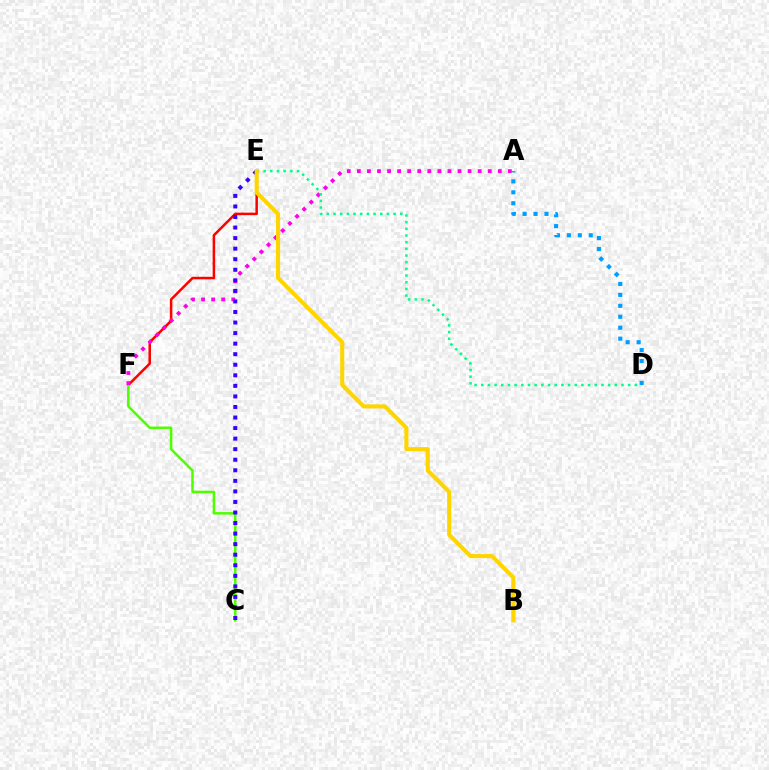{('E', 'F'): [{'color': '#ff0000', 'line_style': 'solid', 'thickness': 1.82}], ('C', 'F'): [{'color': '#4fff00', 'line_style': 'solid', 'thickness': 1.81}], ('A', 'F'): [{'color': '#ff00ed', 'line_style': 'dotted', 'thickness': 2.74}], ('C', 'E'): [{'color': '#3700ff', 'line_style': 'dotted', 'thickness': 2.87}], ('D', 'E'): [{'color': '#00ff86', 'line_style': 'dotted', 'thickness': 1.81}], ('A', 'D'): [{'color': '#009eff', 'line_style': 'dotted', 'thickness': 2.97}], ('B', 'E'): [{'color': '#ffd500', 'line_style': 'solid', 'thickness': 2.94}]}